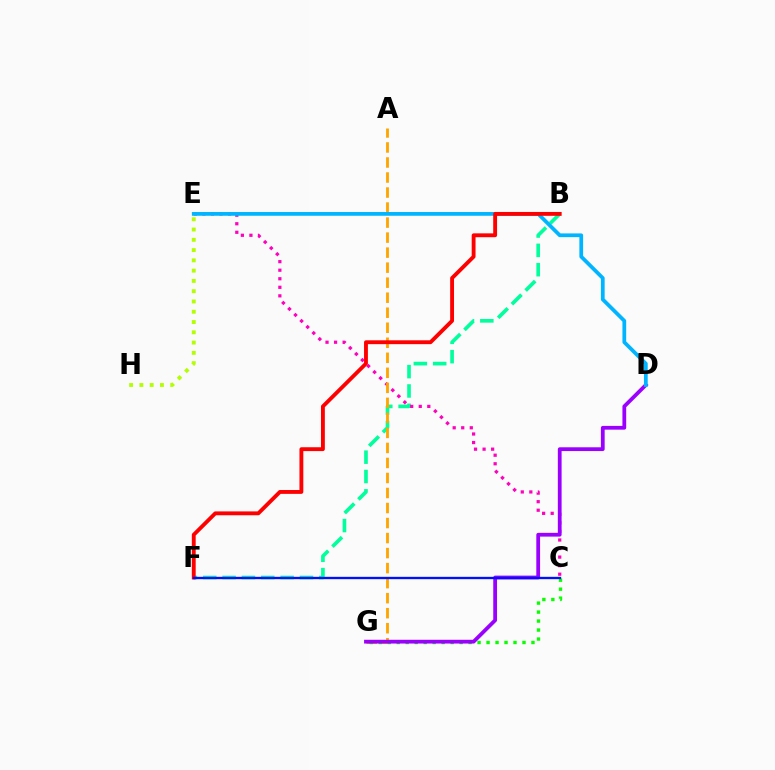{('B', 'F'): [{'color': '#00ff9d', 'line_style': 'dashed', 'thickness': 2.63}, {'color': '#ff0000', 'line_style': 'solid', 'thickness': 2.78}], ('C', 'E'): [{'color': '#ff00bd', 'line_style': 'dotted', 'thickness': 2.32}], ('A', 'G'): [{'color': '#ffa500', 'line_style': 'dashed', 'thickness': 2.04}], ('C', 'G'): [{'color': '#08ff00', 'line_style': 'dotted', 'thickness': 2.44}], ('D', 'G'): [{'color': '#9b00ff', 'line_style': 'solid', 'thickness': 2.71}], ('D', 'E'): [{'color': '#00b5ff', 'line_style': 'solid', 'thickness': 2.7}], ('E', 'H'): [{'color': '#b3ff00', 'line_style': 'dotted', 'thickness': 2.79}], ('C', 'F'): [{'color': '#0010ff', 'line_style': 'solid', 'thickness': 1.69}]}